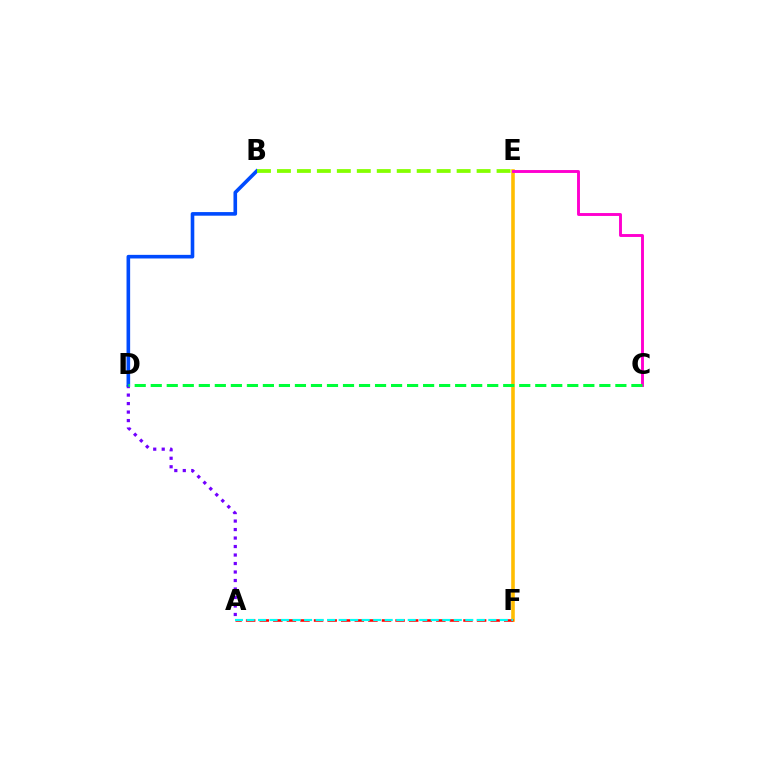{('E', 'F'): [{'color': '#ffbd00', 'line_style': 'solid', 'thickness': 2.58}], ('A', 'D'): [{'color': '#7200ff', 'line_style': 'dotted', 'thickness': 2.31}], ('A', 'F'): [{'color': '#ff0000', 'line_style': 'dashed', 'thickness': 1.85}, {'color': '#00fff6', 'line_style': 'dashed', 'thickness': 1.56}], ('C', 'E'): [{'color': '#ff00cf', 'line_style': 'solid', 'thickness': 2.09}], ('B', 'D'): [{'color': '#004bff', 'line_style': 'solid', 'thickness': 2.6}], ('C', 'D'): [{'color': '#00ff39', 'line_style': 'dashed', 'thickness': 2.18}], ('B', 'E'): [{'color': '#84ff00', 'line_style': 'dashed', 'thickness': 2.71}]}